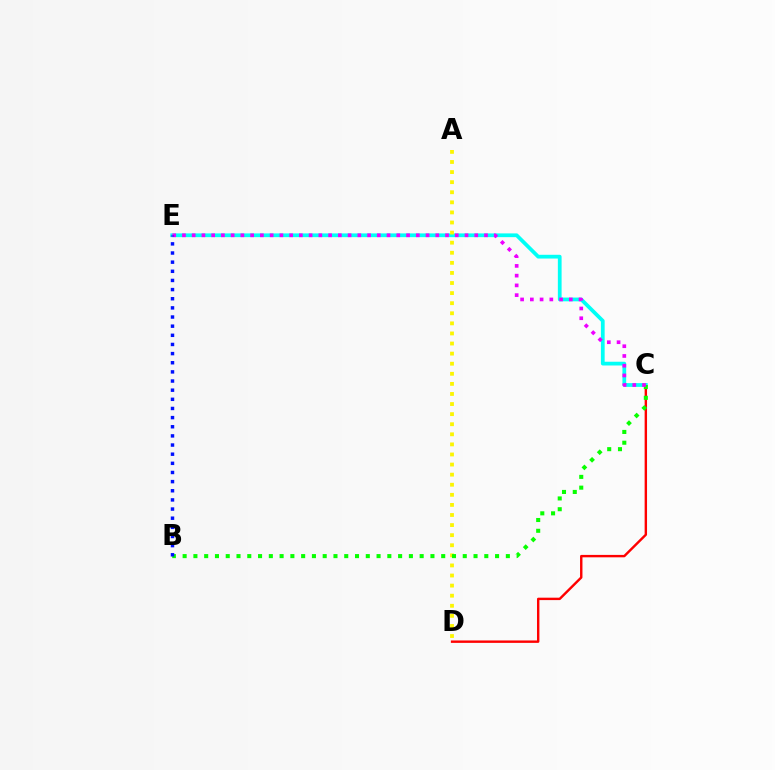{('C', 'D'): [{'color': '#ff0000', 'line_style': 'solid', 'thickness': 1.74}], ('C', 'E'): [{'color': '#00fff6', 'line_style': 'solid', 'thickness': 2.7}, {'color': '#ee00ff', 'line_style': 'dotted', 'thickness': 2.65}], ('A', 'D'): [{'color': '#fcf500', 'line_style': 'dotted', 'thickness': 2.74}], ('B', 'C'): [{'color': '#08ff00', 'line_style': 'dotted', 'thickness': 2.93}], ('B', 'E'): [{'color': '#0010ff', 'line_style': 'dotted', 'thickness': 2.48}]}